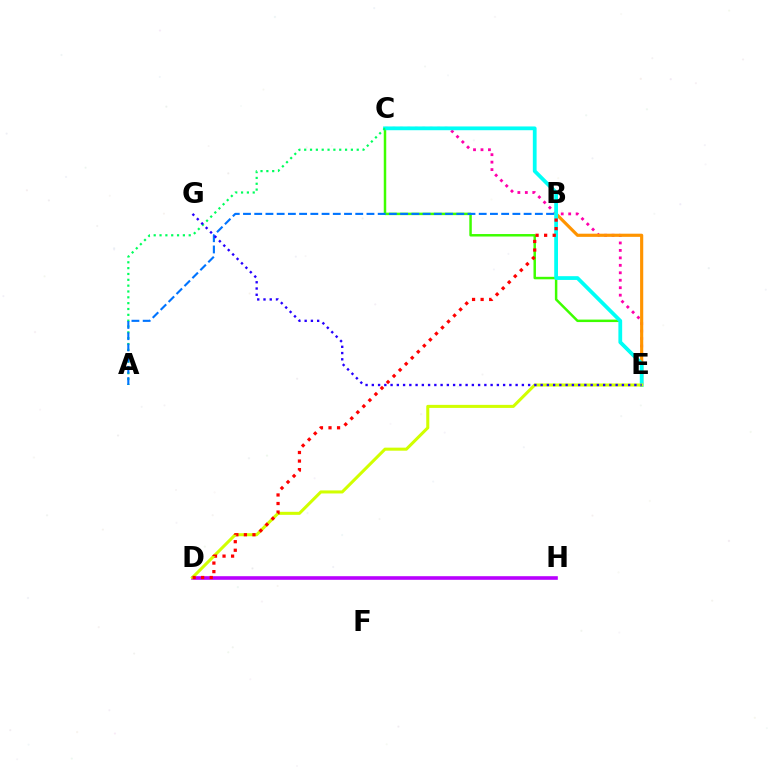{('C', 'E'): [{'color': '#ff00ac', 'line_style': 'dotted', 'thickness': 2.03}, {'color': '#3dff00', 'line_style': 'solid', 'thickness': 1.79}, {'color': '#00fff6', 'line_style': 'solid', 'thickness': 2.71}], ('B', 'E'): [{'color': '#ff9400', 'line_style': 'solid', 'thickness': 2.27}], ('D', 'H'): [{'color': '#b900ff', 'line_style': 'solid', 'thickness': 2.6}], ('D', 'E'): [{'color': '#d1ff00', 'line_style': 'solid', 'thickness': 2.19}], ('B', 'D'): [{'color': '#ff0000', 'line_style': 'dotted', 'thickness': 2.32}], ('A', 'C'): [{'color': '#00ff5c', 'line_style': 'dotted', 'thickness': 1.59}], ('A', 'B'): [{'color': '#0074ff', 'line_style': 'dashed', 'thickness': 1.52}], ('E', 'G'): [{'color': '#2500ff', 'line_style': 'dotted', 'thickness': 1.7}]}